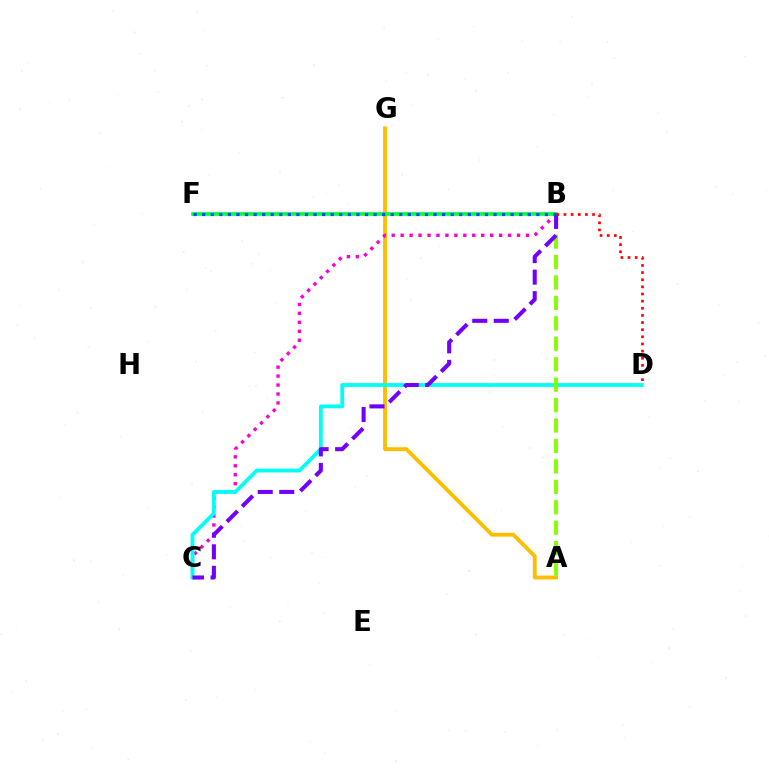{('A', 'G'): [{'color': '#ffbd00', 'line_style': 'solid', 'thickness': 2.78}], ('B', 'C'): [{'color': '#ff00cf', 'line_style': 'dotted', 'thickness': 2.43}, {'color': '#7200ff', 'line_style': 'dashed', 'thickness': 2.93}], ('C', 'D'): [{'color': '#00fff6', 'line_style': 'solid', 'thickness': 2.74}], ('A', 'B'): [{'color': '#84ff00', 'line_style': 'dashed', 'thickness': 2.78}], ('B', 'F'): [{'color': '#00ff39', 'line_style': 'solid', 'thickness': 2.61}, {'color': '#004bff', 'line_style': 'dotted', 'thickness': 2.33}], ('B', 'D'): [{'color': '#ff0000', 'line_style': 'dotted', 'thickness': 1.94}]}